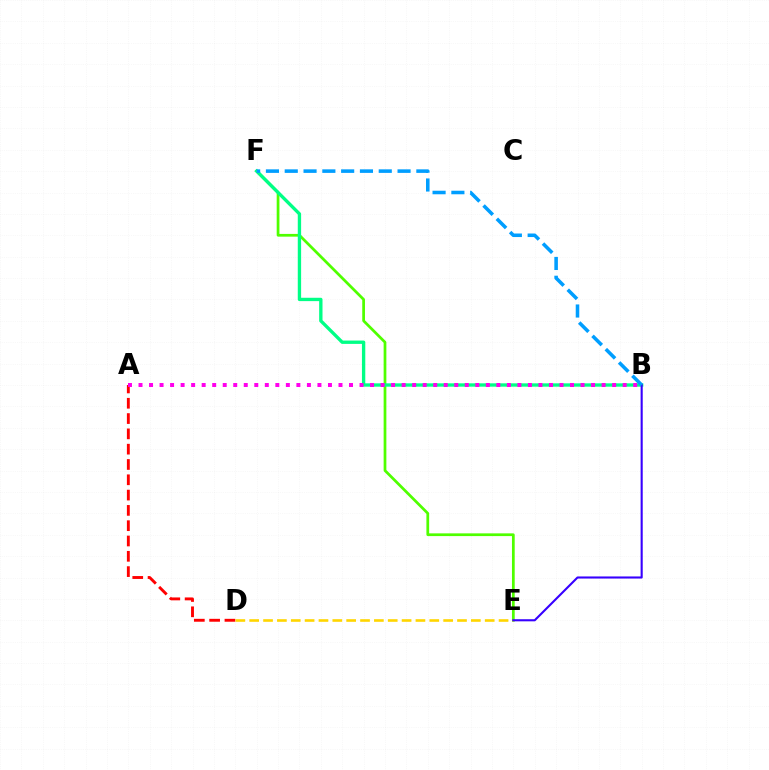{('E', 'F'): [{'color': '#4fff00', 'line_style': 'solid', 'thickness': 1.97}], ('A', 'D'): [{'color': '#ff0000', 'line_style': 'dashed', 'thickness': 2.08}], ('B', 'F'): [{'color': '#00ff86', 'line_style': 'solid', 'thickness': 2.41}, {'color': '#009eff', 'line_style': 'dashed', 'thickness': 2.55}], ('D', 'E'): [{'color': '#ffd500', 'line_style': 'dashed', 'thickness': 1.88}], ('B', 'E'): [{'color': '#3700ff', 'line_style': 'solid', 'thickness': 1.51}], ('A', 'B'): [{'color': '#ff00ed', 'line_style': 'dotted', 'thickness': 2.86}]}